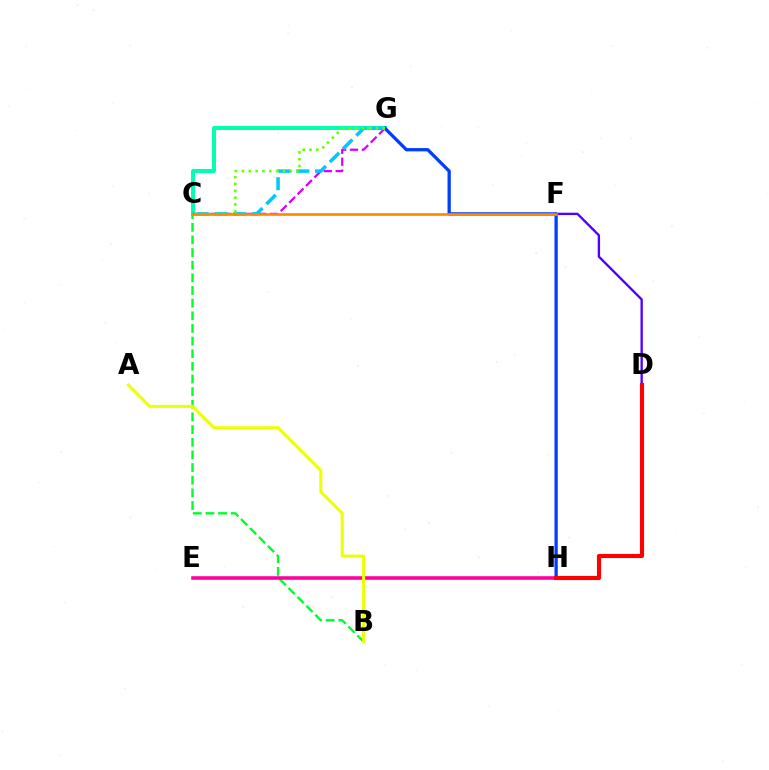{('C', 'G'): [{'color': '#00ffaf', 'line_style': 'solid', 'thickness': 2.84}, {'color': '#d600ff', 'line_style': 'dashed', 'thickness': 1.62}, {'color': '#00c7ff', 'line_style': 'dashed', 'thickness': 2.54}, {'color': '#66ff00', 'line_style': 'dotted', 'thickness': 1.86}], ('B', 'C'): [{'color': '#00ff27', 'line_style': 'dashed', 'thickness': 1.72}], ('E', 'H'): [{'color': '#ff00a0', 'line_style': 'solid', 'thickness': 2.57}], ('G', 'H'): [{'color': '#003fff', 'line_style': 'solid', 'thickness': 2.37}], ('D', 'F'): [{'color': '#4f00ff', 'line_style': 'solid', 'thickness': 1.69}], ('A', 'B'): [{'color': '#eeff00', 'line_style': 'solid', 'thickness': 2.21}], ('C', 'F'): [{'color': '#ff8800', 'line_style': 'solid', 'thickness': 1.9}], ('D', 'H'): [{'color': '#ff0000', 'line_style': 'solid', 'thickness': 2.97}]}